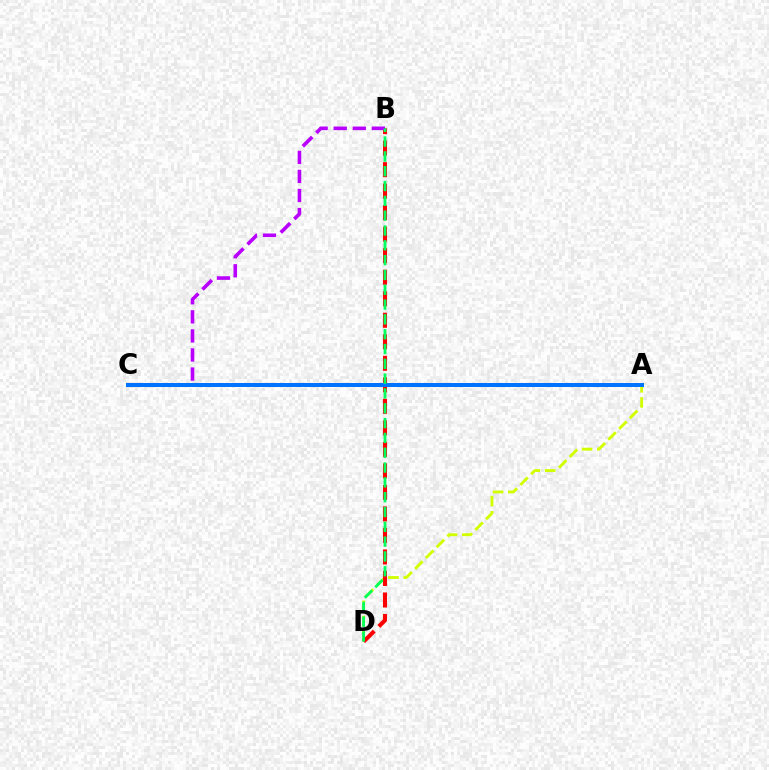{('A', 'D'): [{'color': '#d1ff00', 'line_style': 'dashed', 'thickness': 2.07}], ('B', 'D'): [{'color': '#ff0000', 'line_style': 'dashed', 'thickness': 2.92}, {'color': '#00ff5c', 'line_style': 'dashed', 'thickness': 2.01}], ('B', 'C'): [{'color': '#b900ff', 'line_style': 'dashed', 'thickness': 2.59}], ('A', 'C'): [{'color': '#0074ff', 'line_style': 'solid', 'thickness': 2.88}]}